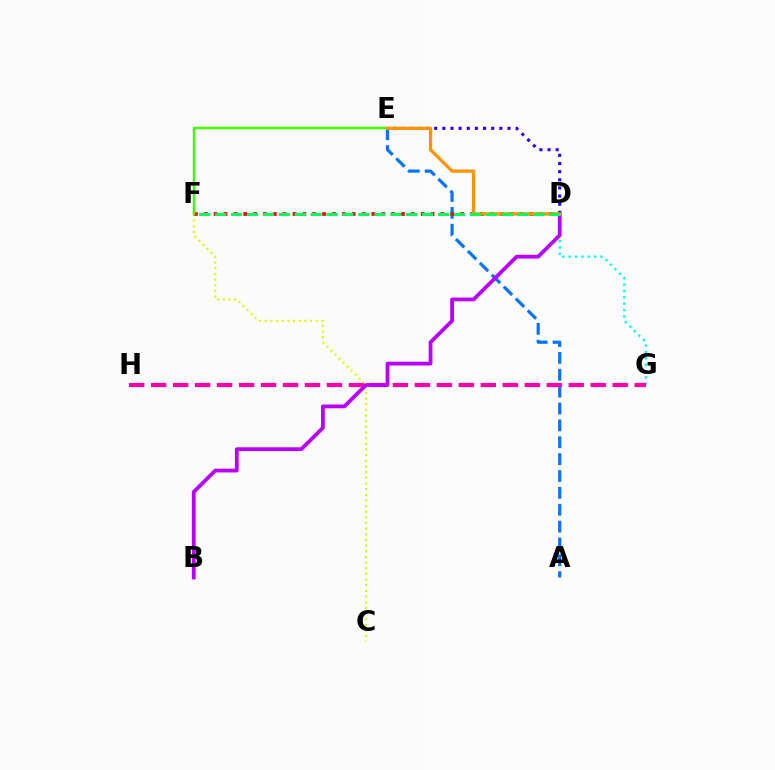{('C', 'F'): [{'color': '#d1ff00', 'line_style': 'dotted', 'thickness': 1.54}], ('A', 'E'): [{'color': '#0074ff', 'line_style': 'dashed', 'thickness': 2.29}], ('D', 'G'): [{'color': '#00fff6', 'line_style': 'dotted', 'thickness': 1.73}], ('G', 'H'): [{'color': '#ff00ac', 'line_style': 'dashed', 'thickness': 2.99}], ('B', 'D'): [{'color': '#b900ff', 'line_style': 'solid', 'thickness': 2.72}], ('D', 'F'): [{'color': '#ff0000', 'line_style': 'dotted', 'thickness': 2.68}, {'color': '#00ff5c', 'line_style': 'dashed', 'thickness': 2.16}], ('E', 'F'): [{'color': '#3dff00', 'line_style': 'solid', 'thickness': 1.78}], ('D', 'E'): [{'color': '#2500ff', 'line_style': 'dotted', 'thickness': 2.21}, {'color': '#ff9400', 'line_style': 'solid', 'thickness': 2.35}]}